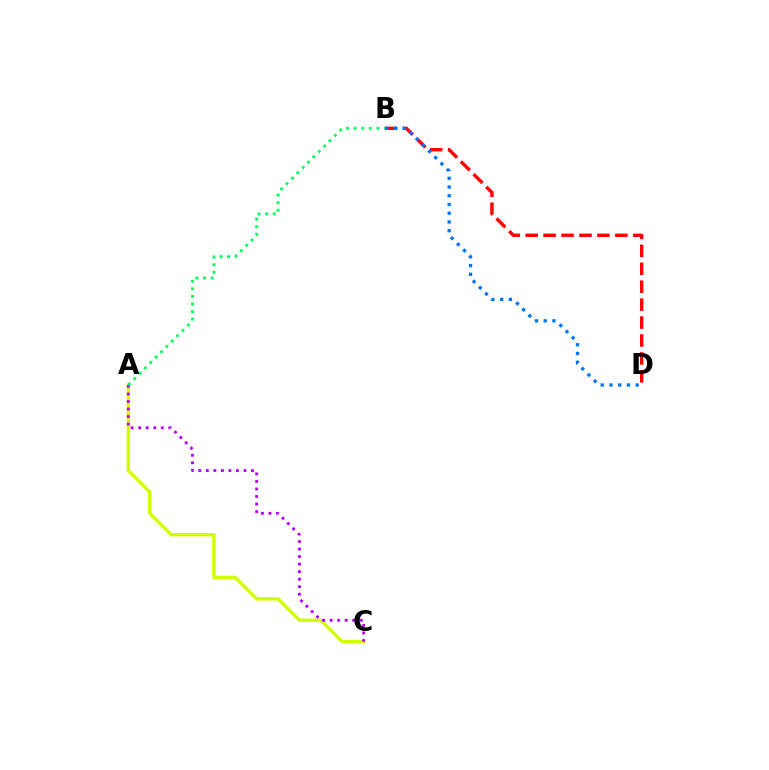{('B', 'D'): [{'color': '#ff0000', 'line_style': 'dashed', 'thickness': 2.44}, {'color': '#0074ff', 'line_style': 'dotted', 'thickness': 2.37}], ('A', 'C'): [{'color': '#d1ff00', 'line_style': 'solid', 'thickness': 2.45}, {'color': '#b900ff', 'line_style': 'dotted', 'thickness': 2.05}], ('A', 'B'): [{'color': '#00ff5c', 'line_style': 'dotted', 'thickness': 2.06}]}